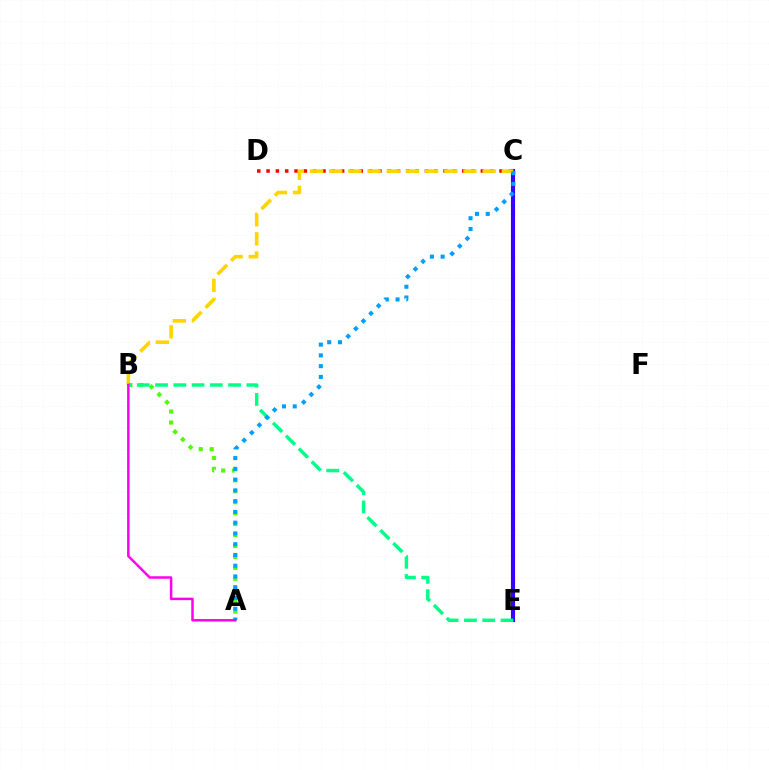{('C', 'E'): [{'color': '#3700ff', 'line_style': 'solid', 'thickness': 2.98}], ('A', 'B'): [{'color': '#4fff00', 'line_style': 'dotted', 'thickness': 2.97}, {'color': '#ff00ed', 'line_style': 'solid', 'thickness': 1.78}], ('C', 'D'): [{'color': '#ff0000', 'line_style': 'dotted', 'thickness': 2.53}], ('B', 'C'): [{'color': '#ffd500', 'line_style': 'dashed', 'thickness': 2.61}], ('B', 'E'): [{'color': '#00ff86', 'line_style': 'dashed', 'thickness': 2.48}], ('A', 'C'): [{'color': '#009eff', 'line_style': 'dotted', 'thickness': 2.92}]}